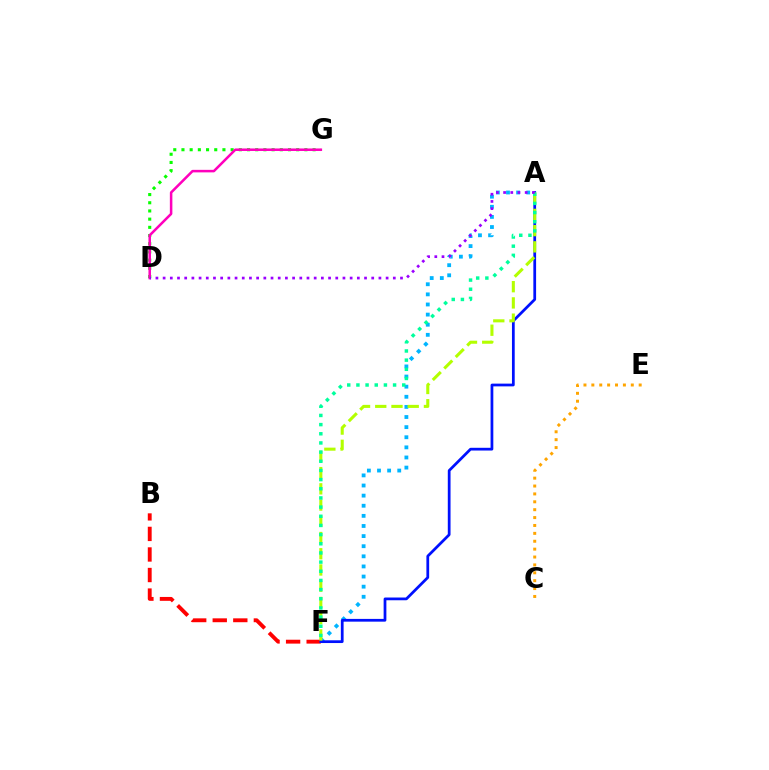{('D', 'G'): [{'color': '#08ff00', 'line_style': 'dotted', 'thickness': 2.23}, {'color': '#ff00bd', 'line_style': 'solid', 'thickness': 1.82}], ('A', 'F'): [{'color': '#00b5ff', 'line_style': 'dotted', 'thickness': 2.75}, {'color': '#0010ff', 'line_style': 'solid', 'thickness': 1.98}, {'color': '#b3ff00', 'line_style': 'dashed', 'thickness': 2.2}, {'color': '#00ff9d', 'line_style': 'dotted', 'thickness': 2.49}], ('B', 'F'): [{'color': '#ff0000', 'line_style': 'dashed', 'thickness': 2.79}], ('A', 'D'): [{'color': '#9b00ff', 'line_style': 'dotted', 'thickness': 1.95}], ('C', 'E'): [{'color': '#ffa500', 'line_style': 'dotted', 'thickness': 2.14}]}